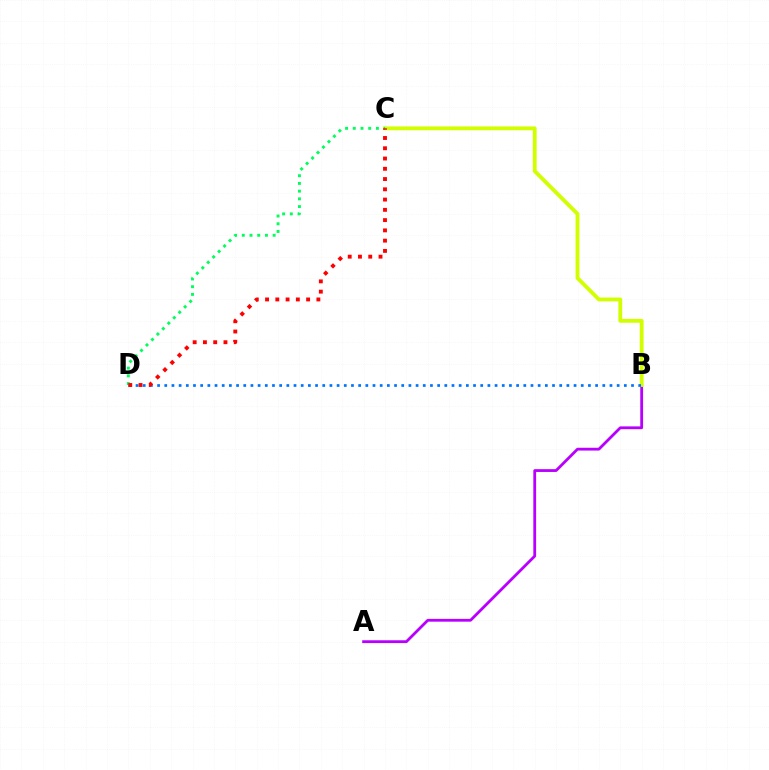{('A', 'B'): [{'color': '#b900ff', 'line_style': 'solid', 'thickness': 2.02}], ('B', 'C'): [{'color': '#d1ff00', 'line_style': 'solid', 'thickness': 2.76}], ('B', 'D'): [{'color': '#0074ff', 'line_style': 'dotted', 'thickness': 1.95}], ('C', 'D'): [{'color': '#00ff5c', 'line_style': 'dotted', 'thickness': 2.1}, {'color': '#ff0000', 'line_style': 'dotted', 'thickness': 2.79}]}